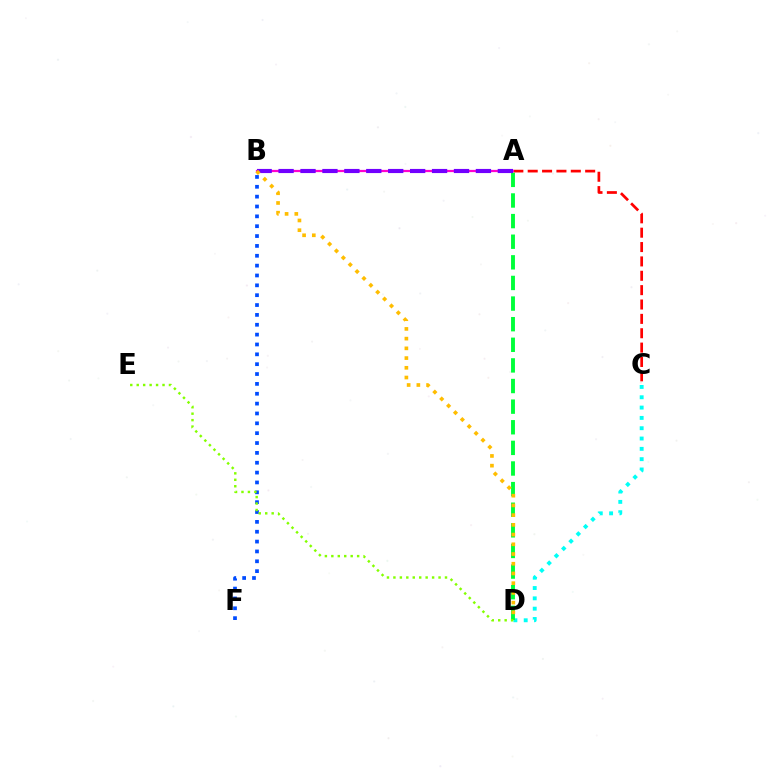{('C', 'D'): [{'color': '#00fff6', 'line_style': 'dotted', 'thickness': 2.8}], ('B', 'F'): [{'color': '#004bff', 'line_style': 'dotted', 'thickness': 2.68}], ('A', 'C'): [{'color': '#ff0000', 'line_style': 'dashed', 'thickness': 1.95}], ('A', 'D'): [{'color': '#00ff39', 'line_style': 'dashed', 'thickness': 2.8}], ('A', 'B'): [{'color': '#ff00cf', 'line_style': 'solid', 'thickness': 1.61}, {'color': '#7200ff', 'line_style': 'dashed', 'thickness': 2.98}], ('D', 'E'): [{'color': '#84ff00', 'line_style': 'dotted', 'thickness': 1.75}], ('B', 'D'): [{'color': '#ffbd00', 'line_style': 'dotted', 'thickness': 2.64}]}